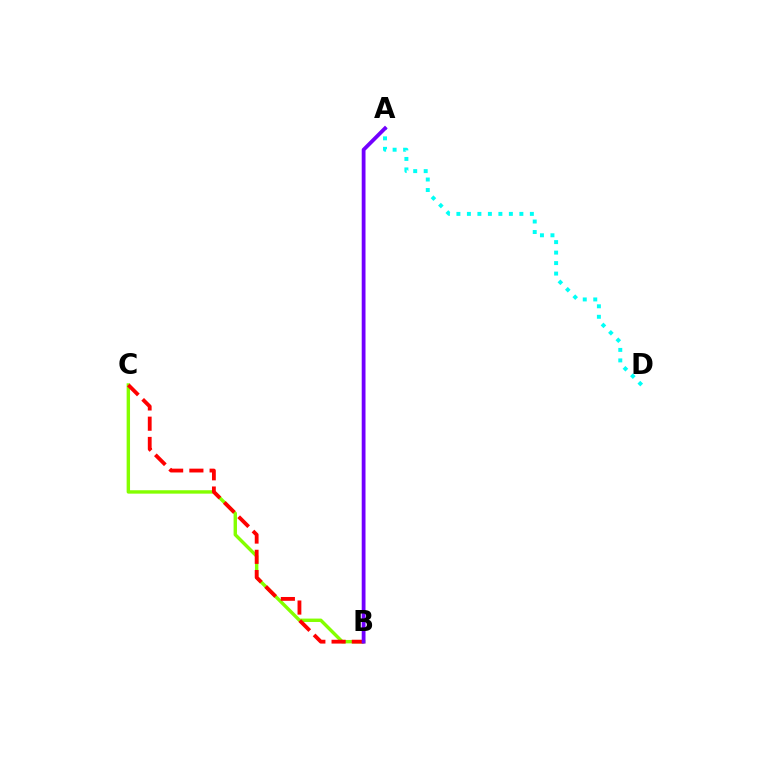{('B', 'C'): [{'color': '#84ff00', 'line_style': 'solid', 'thickness': 2.45}, {'color': '#ff0000', 'line_style': 'dashed', 'thickness': 2.75}], ('A', 'D'): [{'color': '#00fff6', 'line_style': 'dotted', 'thickness': 2.85}], ('A', 'B'): [{'color': '#7200ff', 'line_style': 'solid', 'thickness': 2.73}]}